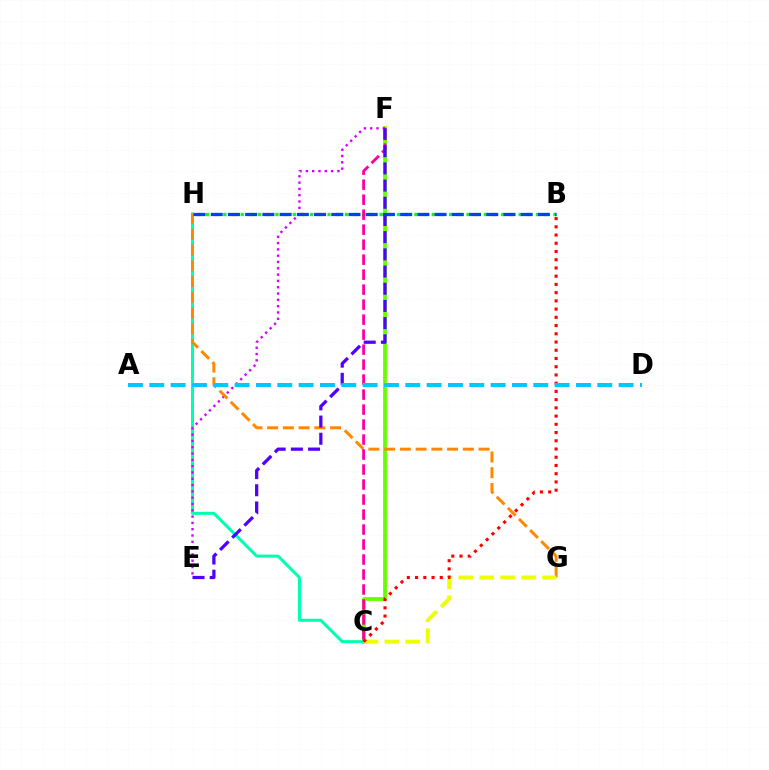{('C', 'F'): [{'color': '#66ff00', 'line_style': 'solid', 'thickness': 2.72}, {'color': '#ff00a0', 'line_style': 'dashed', 'thickness': 2.04}], ('C', 'H'): [{'color': '#00ffaf', 'line_style': 'solid', 'thickness': 2.17}], ('B', 'H'): [{'color': '#00ff27', 'line_style': 'dotted', 'thickness': 2.36}, {'color': '#003fff', 'line_style': 'dashed', 'thickness': 2.34}], ('E', 'F'): [{'color': '#d600ff', 'line_style': 'dotted', 'thickness': 1.71}, {'color': '#4f00ff', 'line_style': 'dashed', 'thickness': 2.34}], ('G', 'H'): [{'color': '#ff8800', 'line_style': 'dashed', 'thickness': 2.14}], ('C', 'G'): [{'color': '#eeff00', 'line_style': 'dashed', 'thickness': 2.84}], ('B', 'C'): [{'color': '#ff0000', 'line_style': 'dotted', 'thickness': 2.24}], ('A', 'D'): [{'color': '#00c7ff', 'line_style': 'dashed', 'thickness': 2.9}]}